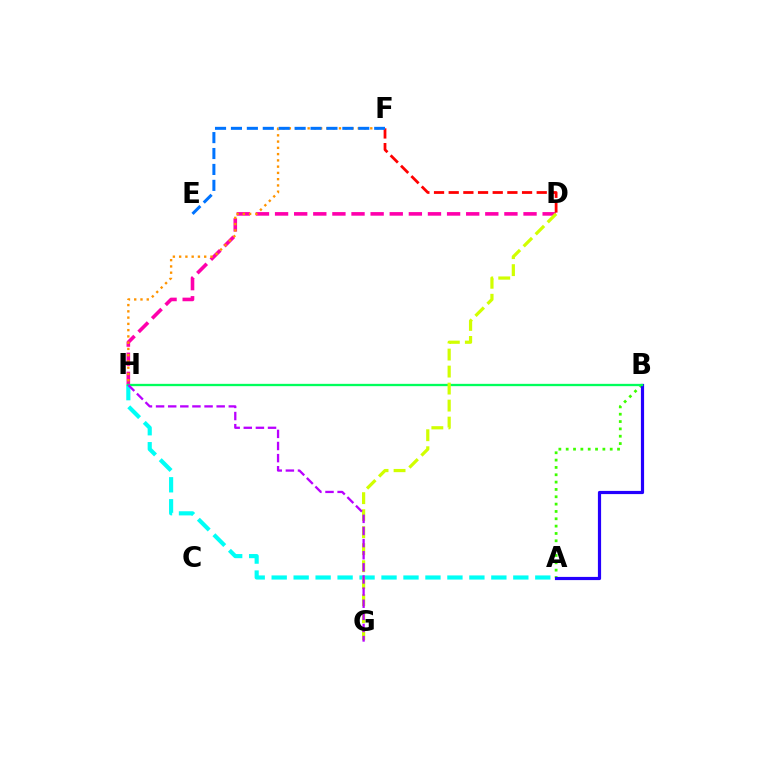{('A', 'B'): [{'color': '#3dff00', 'line_style': 'dotted', 'thickness': 1.99}, {'color': '#2500ff', 'line_style': 'solid', 'thickness': 2.3}], ('D', 'H'): [{'color': '#ff00ac', 'line_style': 'dashed', 'thickness': 2.6}], ('A', 'H'): [{'color': '#00fff6', 'line_style': 'dashed', 'thickness': 2.98}], ('D', 'F'): [{'color': '#ff0000', 'line_style': 'dashed', 'thickness': 1.99}], ('F', 'H'): [{'color': '#ff9400', 'line_style': 'dotted', 'thickness': 1.7}], ('B', 'H'): [{'color': '#00ff5c', 'line_style': 'solid', 'thickness': 1.67}], ('D', 'G'): [{'color': '#d1ff00', 'line_style': 'dashed', 'thickness': 2.31}], ('E', 'F'): [{'color': '#0074ff', 'line_style': 'dashed', 'thickness': 2.16}], ('G', 'H'): [{'color': '#b900ff', 'line_style': 'dashed', 'thickness': 1.65}]}